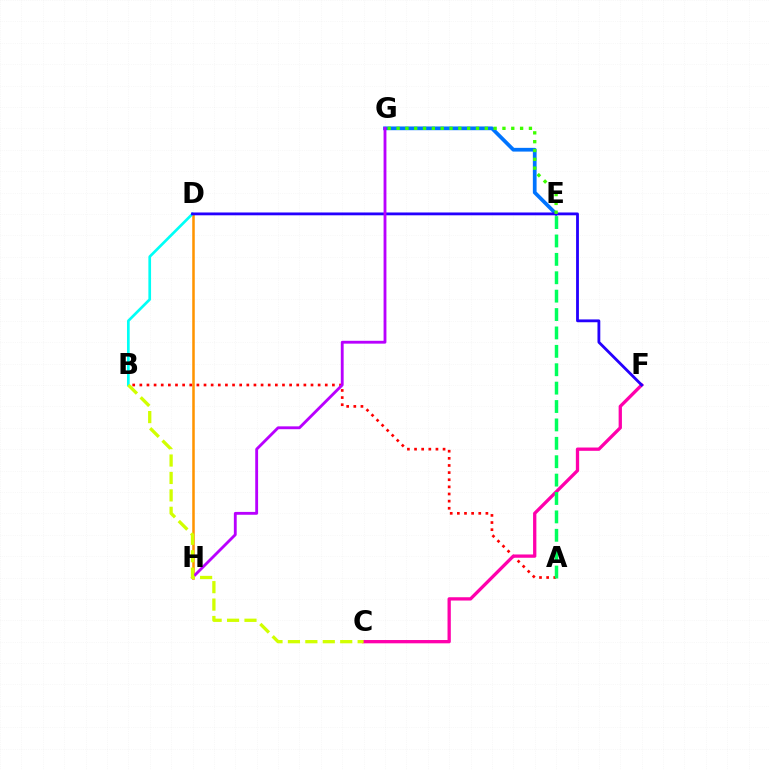{('E', 'G'): [{'color': '#0074ff', 'line_style': 'solid', 'thickness': 2.69}, {'color': '#3dff00', 'line_style': 'dotted', 'thickness': 2.4}], ('D', 'H'): [{'color': '#ff9400', 'line_style': 'solid', 'thickness': 1.83}], ('B', 'D'): [{'color': '#00fff6', 'line_style': 'solid', 'thickness': 1.93}], ('A', 'B'): [{'color': '#ff0000', 'line_style': 'dotted', 'thickness': 1.94}], ('C', 'F'): [{'color': '#ff00ac', 'line_style': 'solid', 'thickness': 2.37}], ('D', 'F'): [{'color': '#2500ff', 'line_style': 'solid', 'thickness': 2.03}], ('A', 'E'): [{'color': '#00ff5c', 'line_style': 'dashed', 'thickness': 2.5}], ('G', 'H'): [{'color': '#b900ff', 'line_style': 'solid', 'thickness': 2.05}], ('B', 'C'): [{'color': '#d1ff00', 'line_style': 'dashed', 'thickness': 2.37}]}